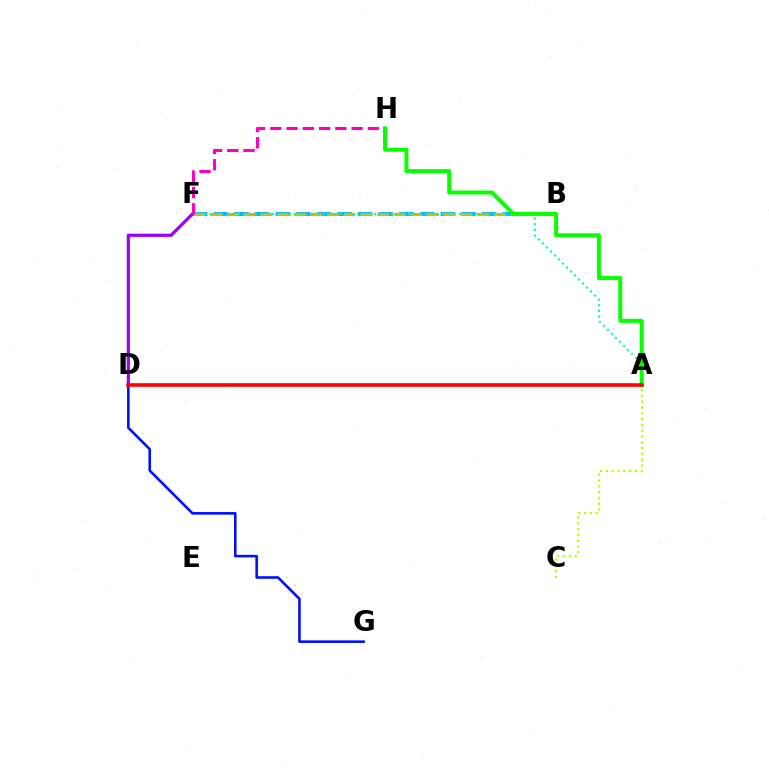{('B', 'F'): [{'color': '#00b5ff', 'line_style': 'dashed', 'thickness': 2.8}, {'color': '#ffa500', 'line_style': 'dashed', 'thickness': 2.27}], ('A', 'F'): [{'color': '#00ff9d', 'line_style': 'dotted', 'thickness': 1.54}], ('A', 'C'): [{'color': '#b3ff00', 'line_style': 'dotted', 'thickness': 1.58}], ('D', 'G'): [{'color': '#0010ff', 'line_style': 'solid', 'thickness': 1.87}], ('D', 'F'): [{'color': '#9b00ff', 'line_style': 'solid', 'thickness': 2.29}], ('F', 'H'): [{'color': '#ff00bd', 'line_style': 'dashed', 'thickness': 2.21}], ('A', 'H'): [{'color': '#08ff00', 'line_style': 'solid', 'thickness': 2.86}], ('A', 'D'): [{'color': '#ff0000', 'line_style': 'solid', 'thickness': 2.58}]}